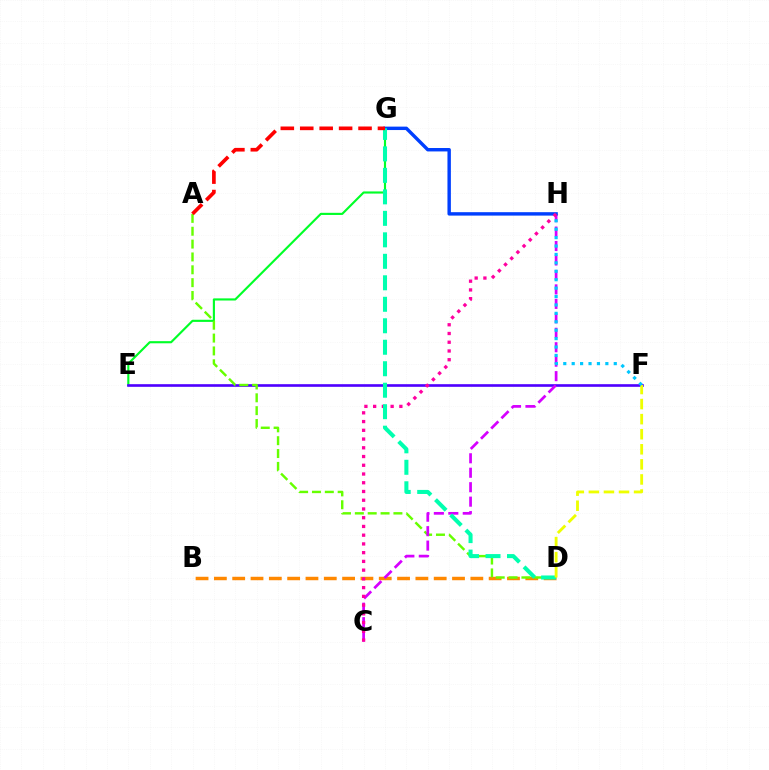{('B', 'D'): [{'color': '#ff8800', 'line_style': 'dashed', 'thickness': 2.49}], ('E', 'G'): [{'color': '#00ff27', 'line_style': 'solid', 'thickness': 1.54}], ('E', 'F'): [{'color': '#4f00ff', 'line_style': 'solid', 'thickness': 1.9}], ('A', 'D'): [{'color': '#66ff00', 'line_style': 'dashed', 'thickness': 1.75}], ('C', 'H'): [{'color': '#d600ff', 'line_style': 'dashed', 'thickness': 1.96}, {'color': '#ff00a0', 'line_style': 'dotted', 'thickness': 2.37}], ('G', 'H'): [{'color': '#003fff', 'line_style': 'solid', 'thickness': 2.46}], ('D', 'G'): [{'color': '#00ffaf', 'line_style': 'dashed', 'thickness': 2.92}], ('D', 'F'): [{'color': '#eeff00', 'line_style': 'dashed', 'thickness': 2.05}], ('A', 'G'): [{'color': '#ff0000', 'line_style': 'dashed', 'thickness': 2.64}], ('F', 'H'): [{'color': '#00c7ff', 'line_style': 'dotted', 'thickness': 2.29}]}